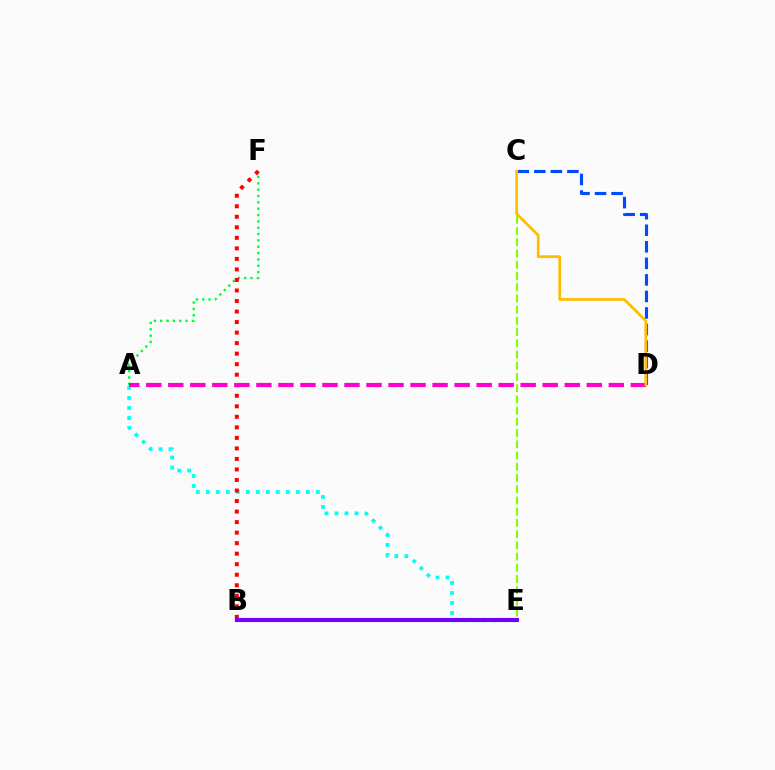{('A', 'E'): [{'color': '#00fff6', 'line_style': 'dotted', 'thickness': 2.72}], ('A', 'F'): [{'color': '#00ff39', 'line_style': 'dotted', 'thickness': 1.72}], ('C', 'E'): [{'color': '#84ff00', 'line_style': 'dashed', 'thickness': 1.52}], ('B', 'F'): [{'color': '#ff0000', 'line_style': 'dotted', 'thickness': 2.86}], ('A', 'D'): [{'color': '#ff00cf', 'line_style': 'dashed', 'thickness': 2.99}], ('C', 'D'): [{'color': '#004bff', 'line_style': 'dashed', 'thickness': 2.25}, {'color': '#ffbd00', 'line_style': 'solid', 'thickness': 1.97}], ('B', 'E'): [{'color': '#7200ff', 'line_style': 'solid', 'thickness': 2.94}]}